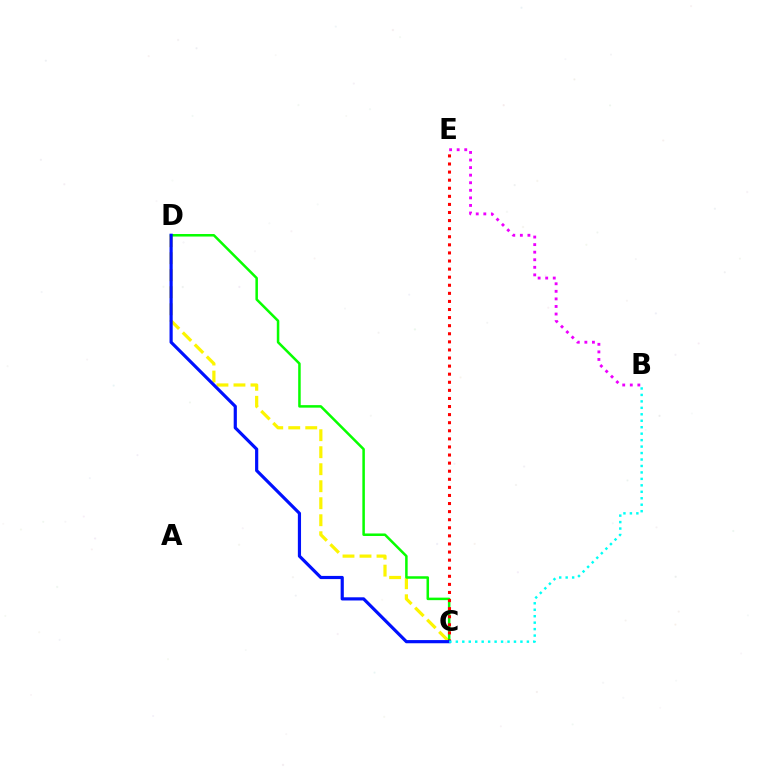{('C', 'D'): [{'color': '#fcf500', 'line_style': 'dashed', 'thickness': 2.31}, {'color': '#08ff00', 'line_style': 'solid', 'thickness': 1.81}, {'color': '#0010ff', 'line_style': 'solid', 'thickness': 2.29}], ('C', 'E'): [{'color': '#ff0000', 'line_style': 'dotted', 'thickness': 2.2}], ('B', 'C'): [{'color': '#00fff6', 'line_style': 'dotted', 'thickness': 1.75}], ('B', 'E'): [{'color': '#ee00ff', 'line_style': 'dotted', 'thickness': 2.06}]}